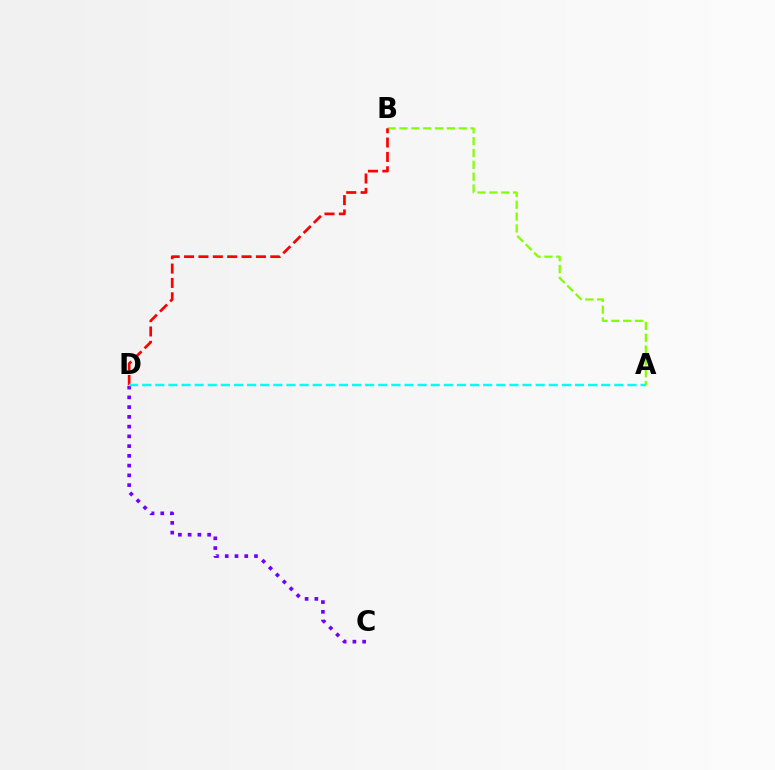{('C', 'D'): [{'color': '#7200ff', 'line_style': 'dotted', 'thickness': 2.65}], ('A', 'B'): [{'color': '#84ff00', 'line_style': 'dashed', 'thickness': 1.61}], ('B', 'D'): [{'color': '#ff0000', 'line_style': 'dashed', 'thickness': 1.95}], ('A', 'D'): [{'color': '#00fff6', 'line_style': 'dashed', 'thickness': 1.78}]}